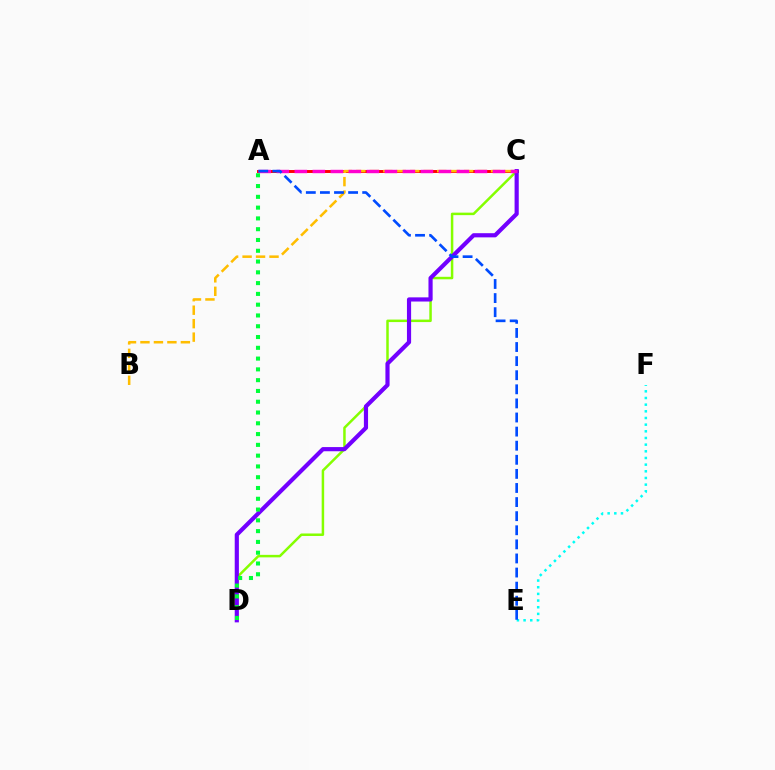{('E', 'F'): [{'color': '#00fff6', 'line_style': 'dotted', 'thickness': 1.81}], ('C', 'D'): [{'color': '#84ff00', 'line_style': 'solid', 'thickness': 1.79}, {'color': '#7200ff', 'line_style': 'solid', 'thickness': 3.0}], ('A', 'C'): [{'color': '#ff0000', 'line_style': 'solid', 'thickness': 2.12}, {'color': '#ff00cf', 'line_style': 'dashed', 'thickness': 2.45}], ('B', 'C'): [{'color': '#ffbd00', 'line_style': 'dashed', 'thickness': 1.83}], ('A', 'E'): [{'color': '#004bff', 'line_style': 'dashed', 'thickness': 1.91}], ('A', 'D'): [{'color': '#00ff39', 'line_style': 'dotted', 'thickness': 2.93}]}